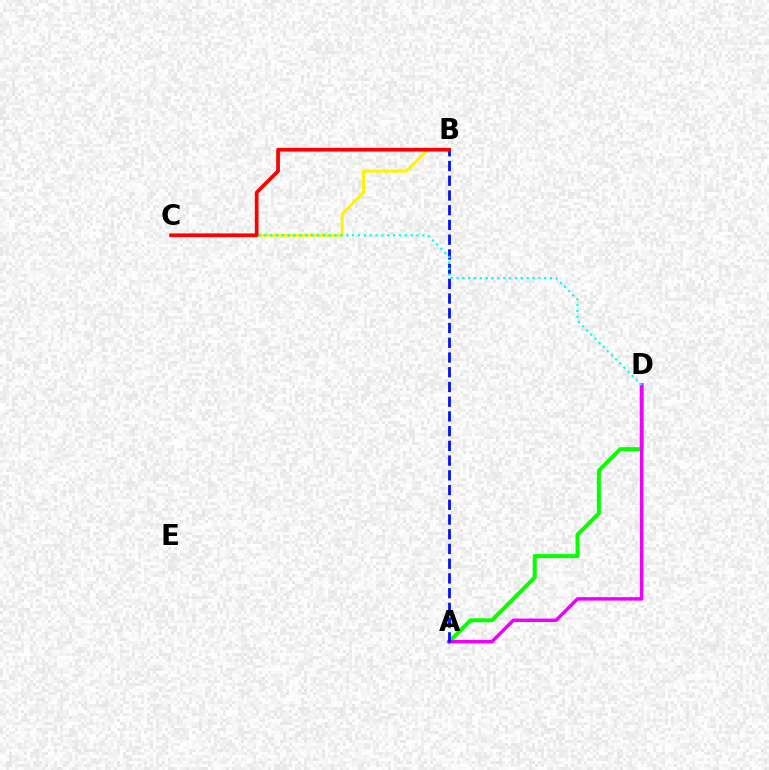{('A', 'D'): [{'color': '#08ff00', 'line_style': 'solid', 'thickness': 2.87}, {'color': '#ee00ff', 'line_style': 'solid', 'thickness': 2.5}], ('B', 'C'): [{'color': '#fcf500', 'line_style': 'solid', 'thickness': 2.14}, {'color': '#ff0000', 'line_style': 'solid', 'thickness': 2.68}], ('A', 'B'): [{'color': '#0010ff', 'line_style': 'dashed', 'thickness': 2.0}], ('C', 'D'): [{'color': '#00fff6', 'line_style': 'dotted', 'thickness': 1.59}]}